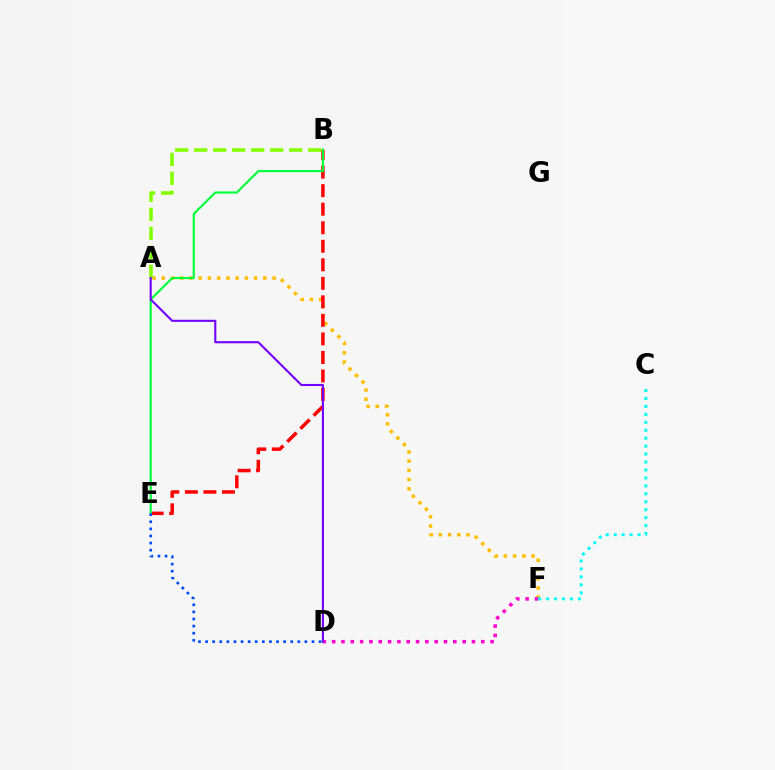{('A', 'F'): [{'color': '#ffbd00', 'line_style': 'dotted', 'thickness': 2.51}], ('B', 'E'): [{'color': '#ff0000', 'line_style': 'dashed', 'thickness': 2.52}, {'color': '#00ff39', 'line_style': 'solid', 'thickness': 1.54}], ('A', 'B'): [{'color': '#84ff00', 'line_style': 'dashed', 'thickness': 2.58}], ('D', 'F'): [{'color': '#ff00cf', 'line_style': 'dotted', 'thickness': 2.53}], ('D', 'E'): [{'color': '#004bff', 'line_style': 'dotted', 'thickness': 1.93}], ('A', 'D'): [{'color': '#7200ff', 'line_style': 'solid', 'thickness': 1.51}], ('C', 'F'): [{'color': '#00fff6', 'line_style': 'dotted', 'thickness': 2.16}]}